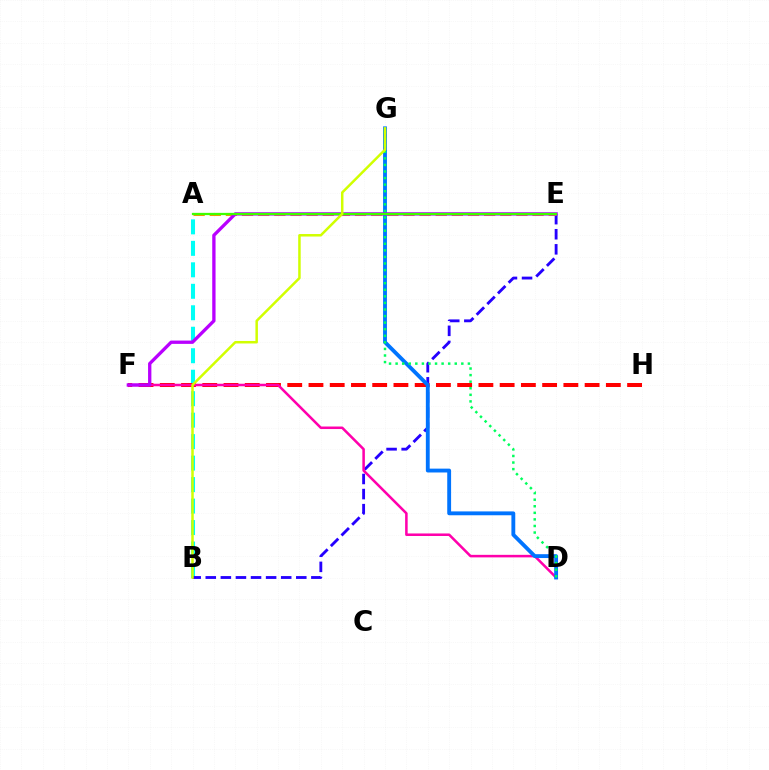{('A', 'B'): [{'color': '#00fff6', 'line_style': 'dashed', 'thickness': 2.92}], ('B', 'E'): [{'color': '#2500ff', 'line_style': 'dashed', 'thickness': 2.05}], ('F', 'H'): [{'color': '#ff0000', 'line_style': 'dashed', 'thickness': 2.89}], ('D', 'F'): [{'color': '#ff00ac', 'line_style': 'solid', 'thickness': 1.82}], ('A', 'E'): [{'color': '#ff9400', 'line_style': 'dashed', 'thickness': 2.19}, {'color': '#3dff00', 'line_style': 'solid', 'thickness': 1.63}], ('D', 'G'): [{'color': '#0074ff', 'line_style': 'solid', 'thickness': 2.77}, {'color': '#00ff5c', 'line_style': 'dotted', 'thickness': 1.79}], ('E', 'F'): [{'color': '#b900ff', 'line_style': 'solid', 'thickness': 2.39}], ('B', 'G'): [{'color': '#d1ff00', 'line_style': 'solid', 'thickness': 1.8}]}